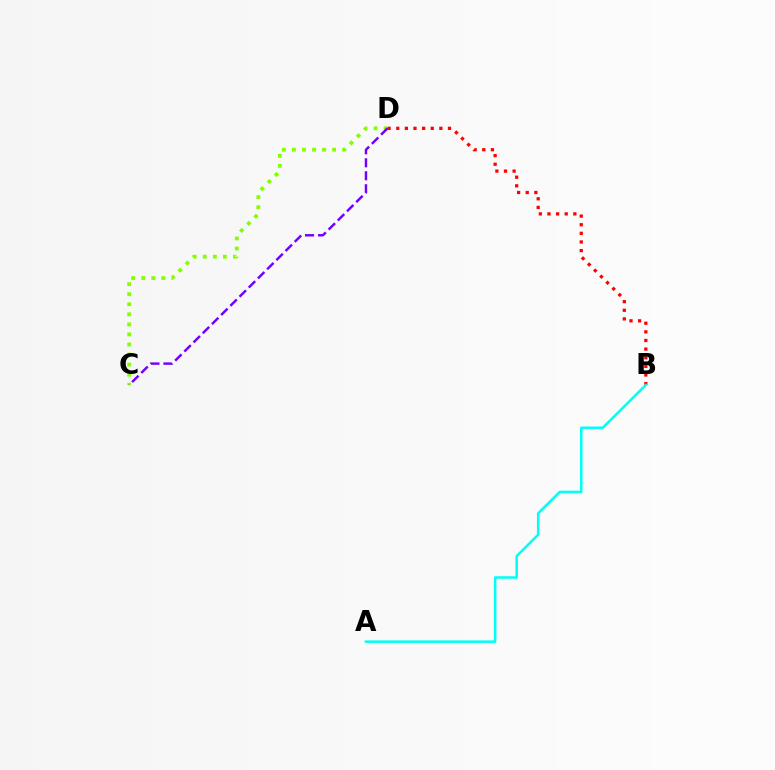{('C', 'D'): [{'color': '#84ff00', 'line_style': 'dotted', 'thickness': 2.73}, {'color': '#7200ff', 'line_style': 'dashed', 'thickness': 1.76}], ('B', 'D'): [{'color': '#ff0000', 'line_style': 'dotted', 'thickness': 2.34}], ('A', 'B'): [{'color': '#00fff6', 'line_style': 'solid', 'thickness': 1.83}]}